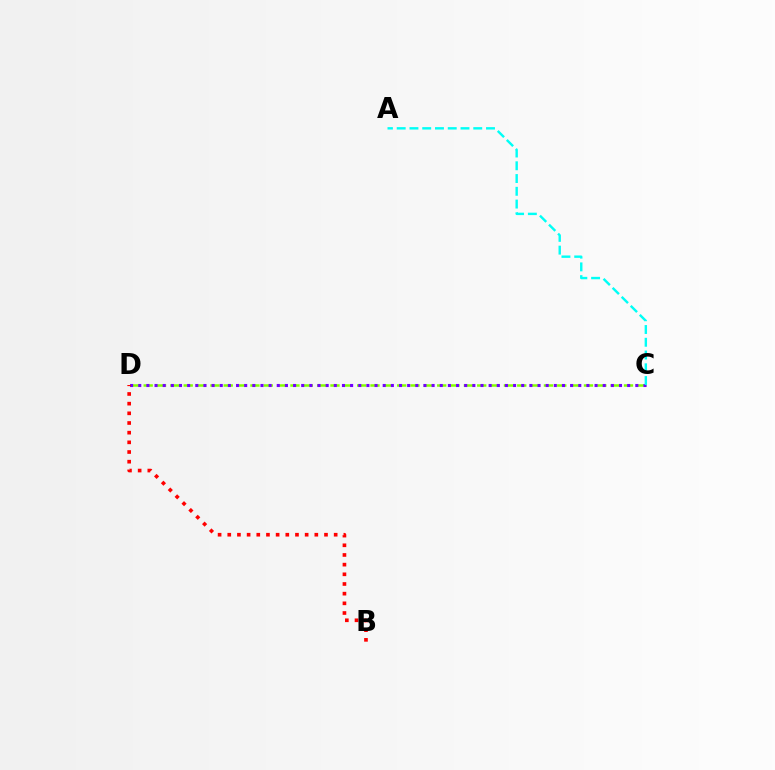{('C', 'D'): [{'color': '#84ff00', 'line_style': 'dashed', 'thickness': 1.81}, {'color': '#7200ff', 'line_style': 'dotted', 'thickness': 2.21}], ('A', 'C'): [{'color': '#00fff6', 'line_style': 'dashed', 'thickness': 1.73}], ('B', 'D'): [{'color': '#ff0000', 'line_style': 'dotted', 'thickness': 2.63}]}